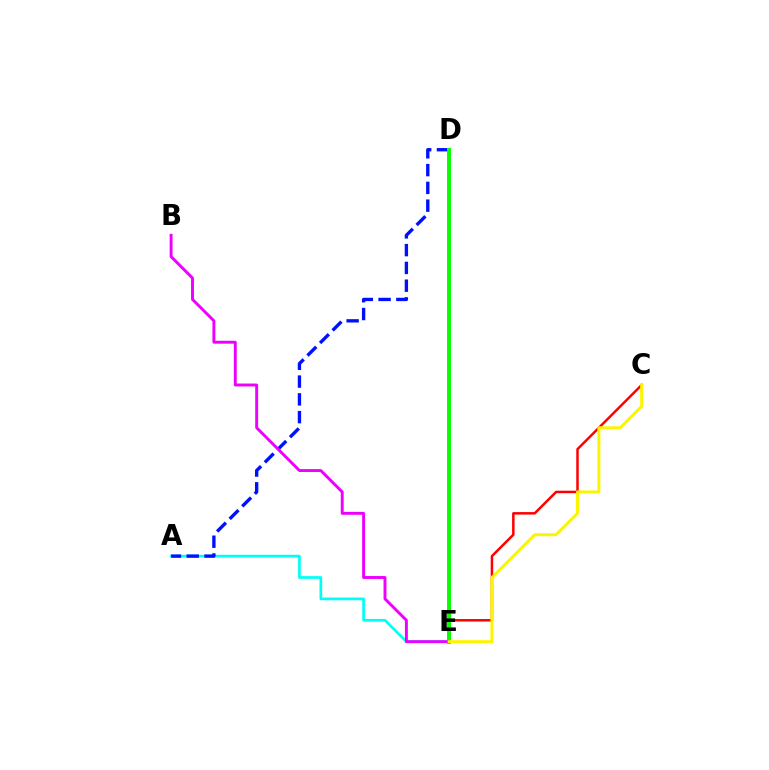{('A', 'E'): [{'color': '#00fff6', 'line_style': 'solid', 'thickness': 1.95}], ('C', 'E'): [{'color': '#ff0000', 'line_style': 'solid', 'thickness': 1.8}, {'color': '#fcf500', 'line_style': 'solid', 'thickness': 2.16}], ('A', 'D'): [{'color': '#0010ff', 'line_style': 'dashed', 'thickness': 2.42}], ('D', 'E'): [{'color': '#08ff00', 'line_style': 'solid', 'thickness': 2.86}], ('B', 'E'): [{'color': '#ee00ff', 'line_style': 'solid', 'thickness': 2.1}]}